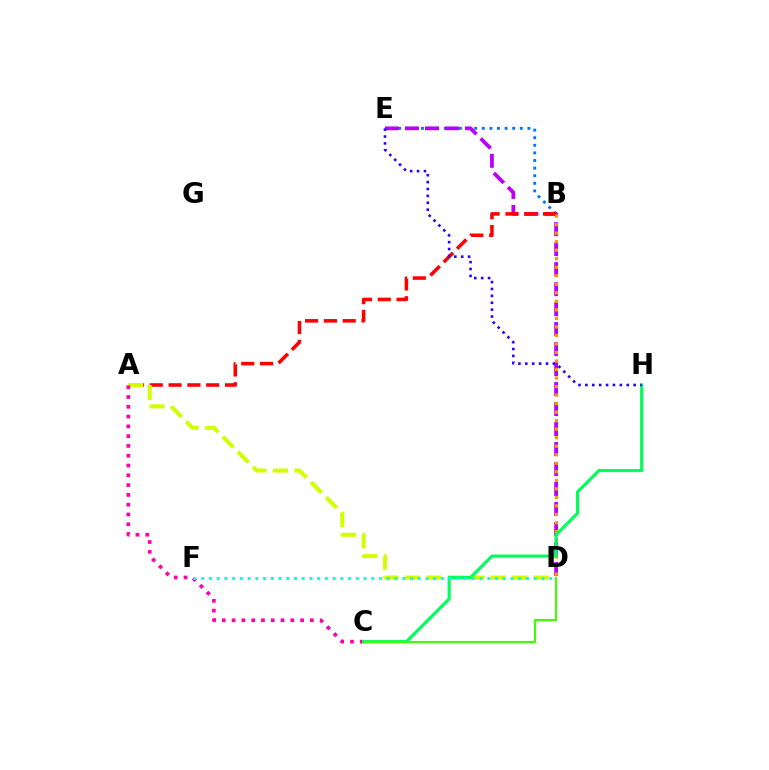{('B', 'E'): [{'color': '#0074ff', 'line_style': 'dotted', 'thickness': 2.07}], ('D', 'E'): [{'color': '#b900ff', 'line_style': 'dashed', 'thickness': 2.72}], ('A', 'B'): [{'color': '#ff0000', 'line_style': 'dashed', 'thickness': 2.56}], ('B', 'D'): [{'color': '#ff9400', 'line_style': 'dotted', 'thickness': 2.32}], ('A', 'D'): [{'color': '#d1ff00', 'line_style': 'dashed', 'thickness': 2.91}], ('A', 'C'): [{'color': '#ff00ac', 'line_style': 'dotted', 'thickness': 2.66}], ('C', 'H'): [{'color': '#00ff5c', 'line_style': 'solid', 'thickness': 2.26}], ('C', 'D'): [{'color': '#3dff00', 'line_style': 'solid', 'thickness': 1.53}], ('D', 'F'): [{'color': '#00fff6', 'line_style': 'dotted', 'thickness': 2.1}], ('E', 'H'): [{'color': '#2500ff', 'line_style': 'dotted', 'thickness': 1.87}]}